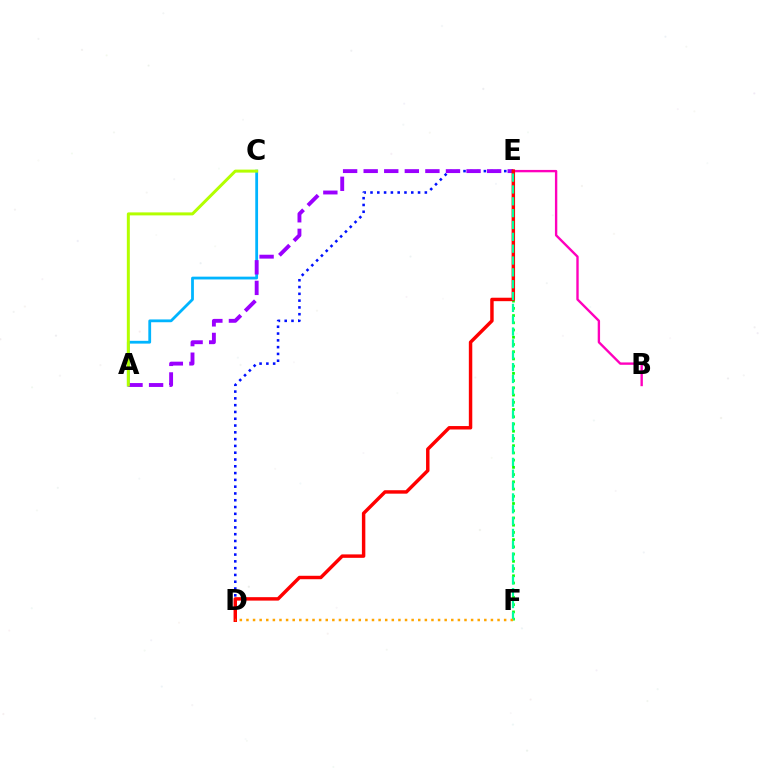{('A', 'C'): [{'color': '#00b5ff', 'line_style': 'solid', 'thickness': 2.01}, {'color': '#b3ff00', 'line_style': 'solid', 'thickness': 2.16}], ('D', 'E'): [{'color': '#0010ff', 'line_style': 'dotted', 'thickness': 1.85}, {'color': '#ff0000', 'line_style': 'solid', 'thickness': 2.48}], ('A', 'E'): [{'color': '#9b00ff', 'line_style': 'dashed', 'thickness': 2.79}], ('B', 'E'): [{'color': '#ff00bd', 'line_style': 'solid', 'thickness': 1.71}], ('E', 'F'): [{'color': '#08ff00', 'line_style': 'dotted', 'thickness': 1.96}, {'color': '#00ff9d', 'line_style': 'dashed', 'thickness': 1.61}], ('D', 'F'): [{'color': '#ffa500', 'line_style': 'dotted', 'thickness': 1.8}]}